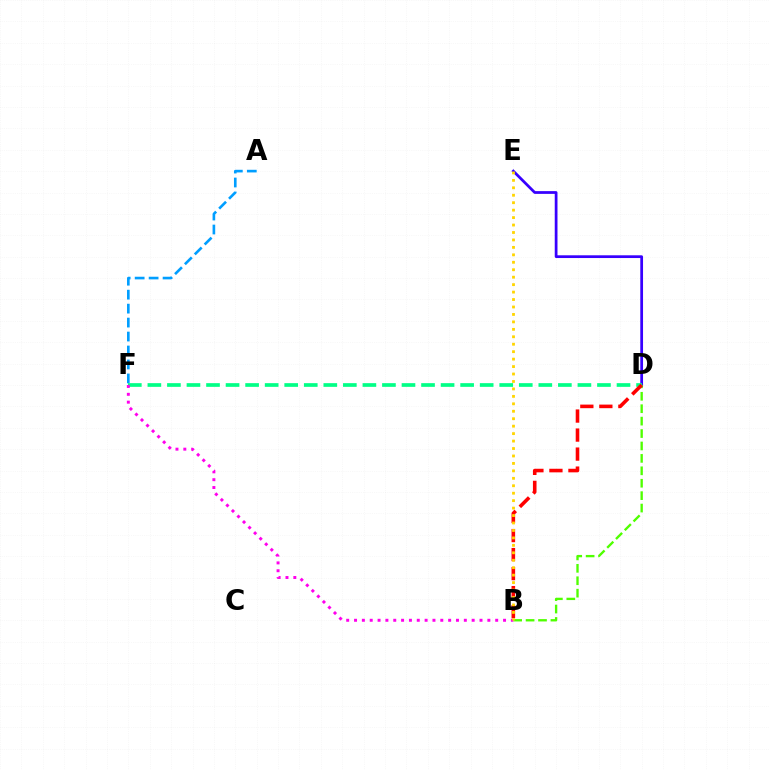{('A', 'F'): [{'color': '#009eff', 'line_style': 'dashed', 'thickness': 1.9}], ('D', 'E'): [{'color': '#3700ff', 'line_style': 'solid', 'thickness': 1.98}], ('B', 'D'): [{'color': '#4fff00', 'line_style': 'dashed', 'thickness': 1.69}, {'color': '#ff0000', 'line_style': 'dashed', 'thickness': 2.58}], ('D', 'F'): [{'color': '#00ff86', 'line_style': 'dashed', 'thickness': 2.66}], ('B', 'F'): [{'color': '#ff00ed', 'line_style': 'dotted', 'thickness': 2.13}], ('B', 'E'): [{'color': '#ffd500', 'line_style': 'dotted', 'thickness': 2.02}]}